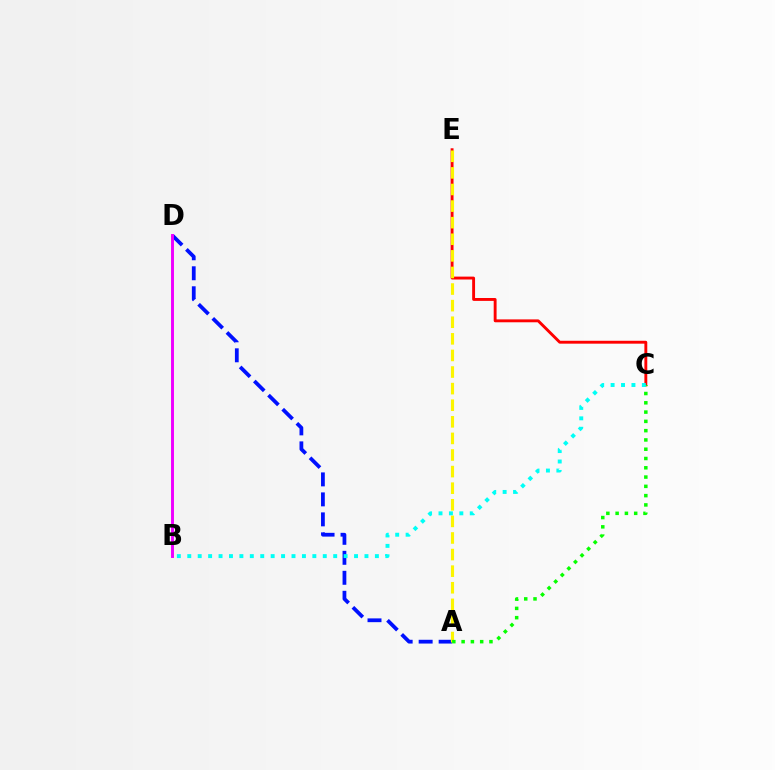{('A', 'D'): [{'color': '#0010ff', 'line_style': 'dashed', 'thickness': 2.72}], ('C', 'E'): [{'color': '#ff0000', 'line_style': 'solid', 'thickness': 2.08}], ('A', 'E'): [{'color': '#fcf500', 'line_style': 'dashed', 'thickness': 2.25}], ('A', 'C'): [{'color': '#08ff00', 'line_style': 'dotted', 'thickness': 2.52}], ('B', 'D'): [{'color': '#ee00ff', 'line_style': 'solid', 'thickness': 2.12}], ('B', 'C'): [{'color': '#00fff6', 'line_style': 'dotted', 'thickness': 2.83}]}